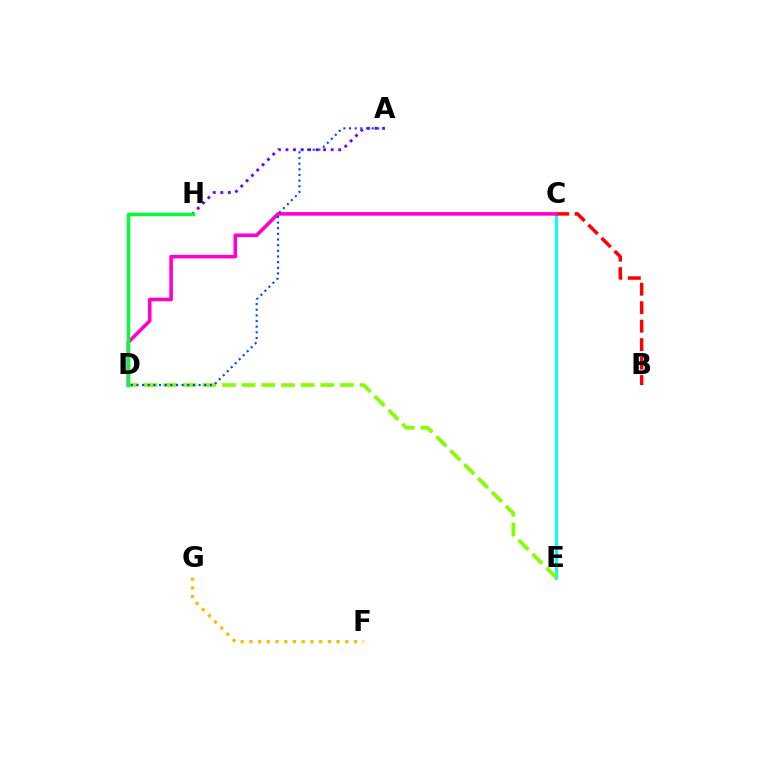{('F', 'G'): [{'color': '#ffbd00', 'line_style': 'dotted', 'thickness': 2.37}], ('C', 'E'): [{'color': '#00fff6', 'line_style': 'solid', 'thickness': 2.12}], ('A', 'H'): [{'color': '#7200ff', 'line_style': 'dotted', 'thickness': 2.05}], ('B', 'C'): [{'color': '#ff0000', 'line_style': 'dashed', 'thickness': 2.51}], ('C', 'D'): [{'color': '#ff00cf', 'line_style': 'solid', 'thickness': 2.59}], ('D', 'E'): [{'color': '#84ff00', 'line_style': 'dashed', 'thickness': 2.67}], ('D', 'H'): [{'color': '#00ff39', 'line_style': 'solid', 'thickness': 2.49}], ('A', 'D'): [{'color': '#004bff', 'line_style': 'dotted', 'thickness': 1.53}]}